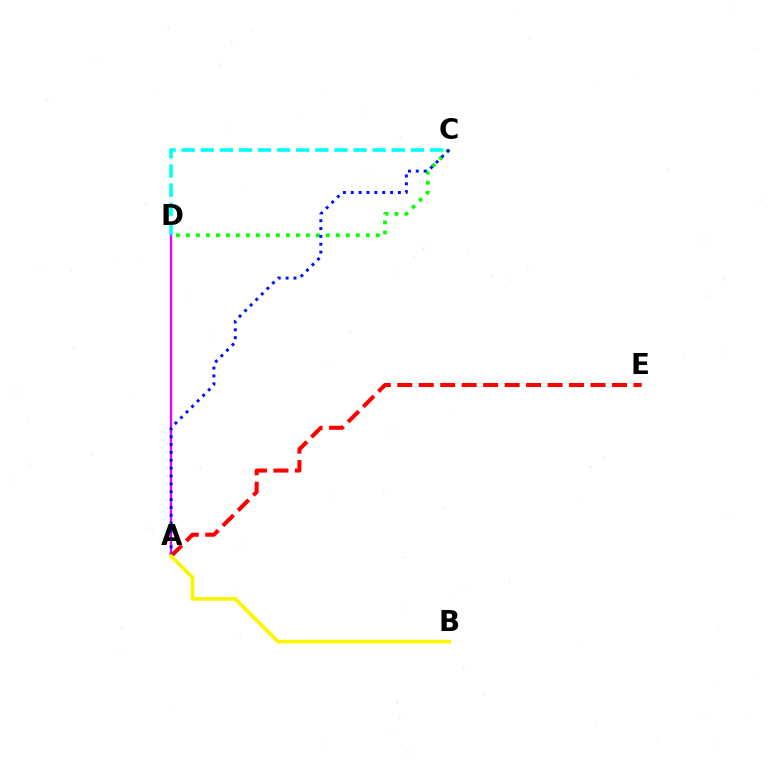{('C', 'D'): [{'color': '#08ff00', 'line_style': 'dotted', 'thickness': 2.72}, {'color': '#00fff6', 'line_style': 'dashed', 'thickness': 2.59}], ('A', 'D'): [{'color': '#ee00ff', 'line_style': 'solid', 'thickness': 1.67}], ('A', 'E'): [{'color': '#ff0000', 'line_style': 'dashed', 'thickness': 2.92}], ('A', 'C'): [{'color': '#0010ff', 'line_style': 'dotted', 'thickness': 2.13}], ('A', 'B'): [{'color': '#fcf500', 'line_style': 'solid', 'thickness': 2.67}]}